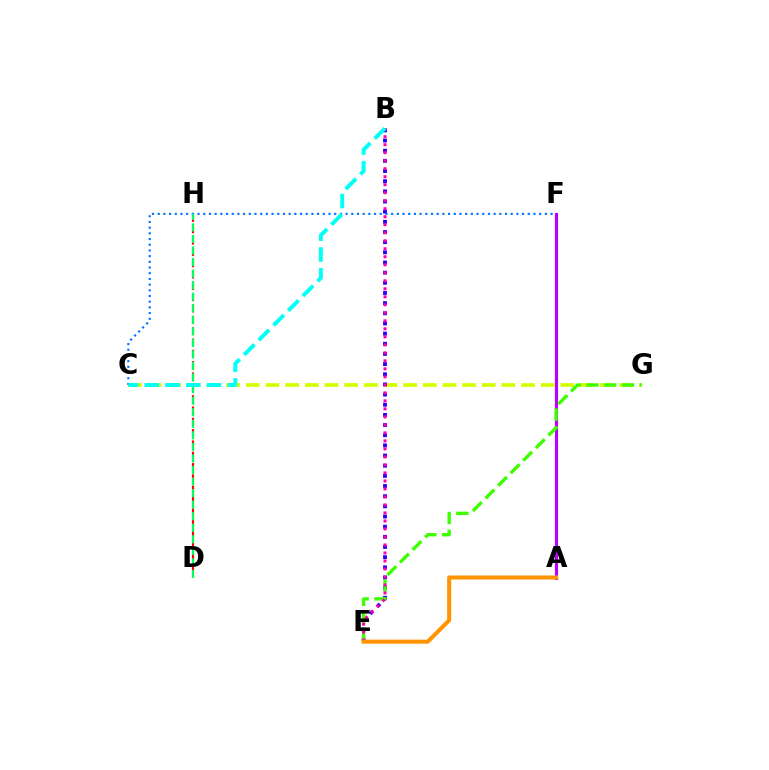{('D', 'H'): [{'color': '#ff0000', 'line_style': 'dashed', 'thickness': 1.54}, {'color': '#00ff5c', 'line_style': 'dashed', 'thickness': 1.57}], ('C', 'G'): [{'color': '#d1ff00', 'line_style': 'dashed', 'thickness': 2.67}], ('A', 'F'): [{'color': '#b900ff', 'line_style': 'solid', 'thickness': 2.26}], ('B', 'E'): [{'color': '#2500ff', 'line_style': 'dotted', 'thickness': 2.76}, {'color': '#ff00ac', 'line_style': 'dotted', 'thickness': 2.17}], ('C', 'F'): [{'color': '#0074ff', 'line_style': 'dotted', 'thickness': 1.55}], ('E', 'G'): [{'color': '#3dff00', 'line_style': 'dashed', 'thickness': 2.42}], ('A', 'E'): [{'color': '#ff9400', 'line_style': 'solid', 'thickness': 2.91}], ('B', 'C'): [{'color': '#00fff6', 'line_style': 'dashed', 'thickness': 2.82}]}